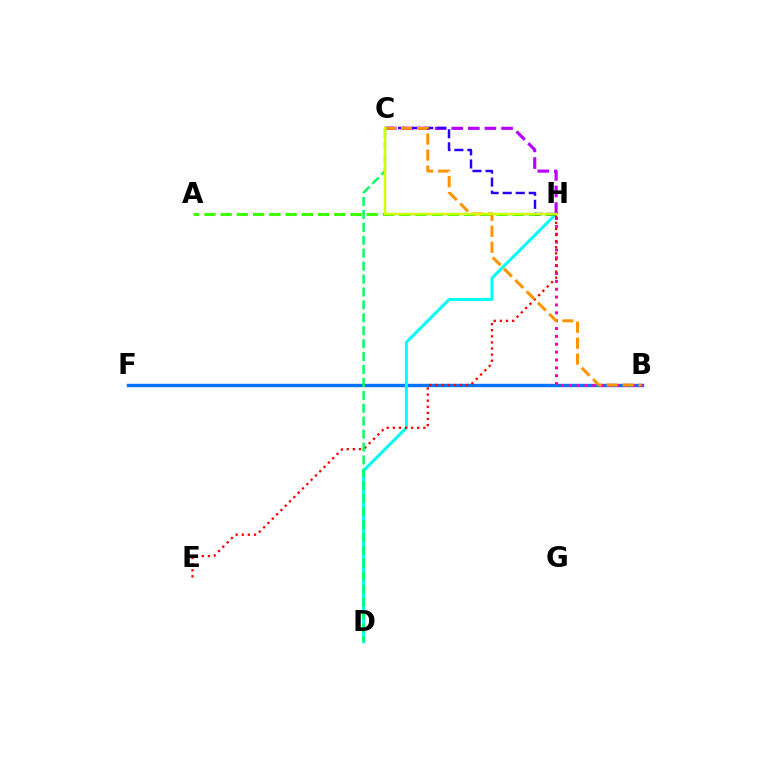{('B', 'F'): [{'color': '#0074ff', 'line_style': 'solid', 'thickness': 2.43}], ('B', 'H'): [{'color': '#ff00ac', 'line_style': 'dotted', 'thickness': 2.14}], ('D', 'H'): [{'color': '#00fff6', 'line_style': 'solid', 'thickness': 2.15}], ('A', 'H'): [{'color': '#3dff00', 'line_style': 'dashed', 'thickness': 2.21}], ('E', 'H'): [{'color': '#ff0000', 'line_style': 'dotted', 'thickness': 1.66}], ('C', 'H'): [{'color': '#b900ff', 'line_style': 'dashed', 'thickness': 2.26}, {'color': '#2500ff', 'line_style': 'dashed', 'thickness': 1.77}, {'color': '#d1ff00', 'line_style': 'solid', 'thickness': 1.75}], ('B', 'C'): [{'color': '#ff9400', 'line_style': 'dashed', 'thickness': 2.17}], ('C', 'D'): [{'color': '#00ff5c', 'line_style': 'dashed', 'thickness': 1.76}]}